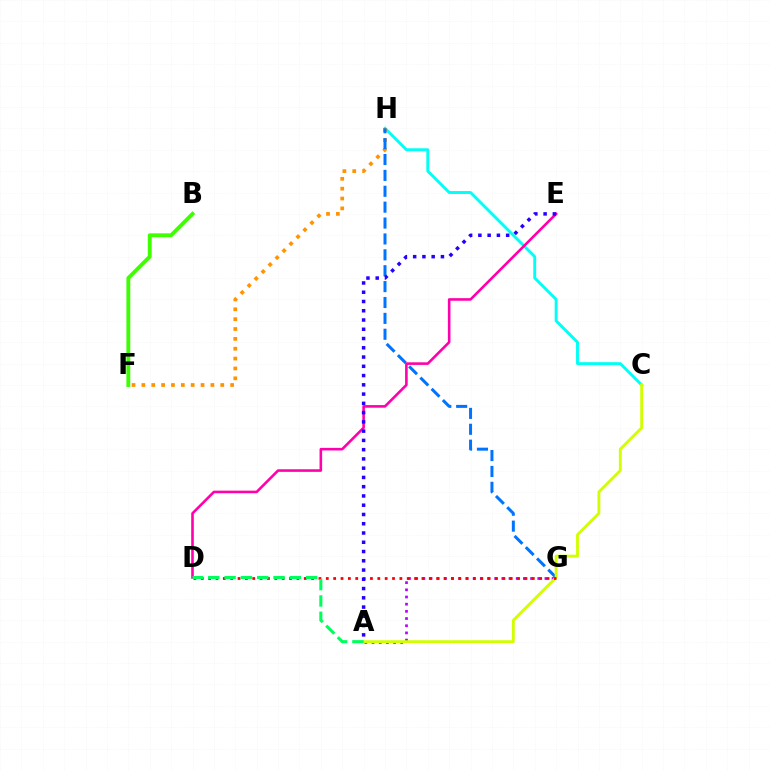{('C', 'H'): [{'color': '#00fff6', 'line_style': 'solid', 'thickness': 2.09}], ('F', 'H'): [{'color': '#ff9400', 'line_style': 'dotted', 'thickness': 2.68}], ('A', 'G'): [{'color': '#b900ff', 'line_style': 'dotted', 'thickness': 1.95}], ('G', 'H'): [{'color': '#0074ff', 'line_style': 'dashed', 'thickness': 2.16}], ('A', 'C'): [{'color': '#d1ff00', 'line_style': 'solid', 'thickness': 2.06}], ('D', 'G'): [{'color': '#ff0000', 'line_style': 'dotted', 'thickness': 2.0}], ('B', 'F'): [{'color': '#3dff00', 'line_style': 'solid', 'thickness': 2.78}], ('D', 'E'): [{'color': '#ff00ac', 'line_style': 'solid', 'thickness': 1.87}], ('A', 'E'): [{'color': '#2500ff', 'line_style': 'dotted', 'thickness': 2.52}], ('A', 'D'): [{'color': '#00ff5c', 'line_style': 'dashed', 'thickness': 2.22}]}